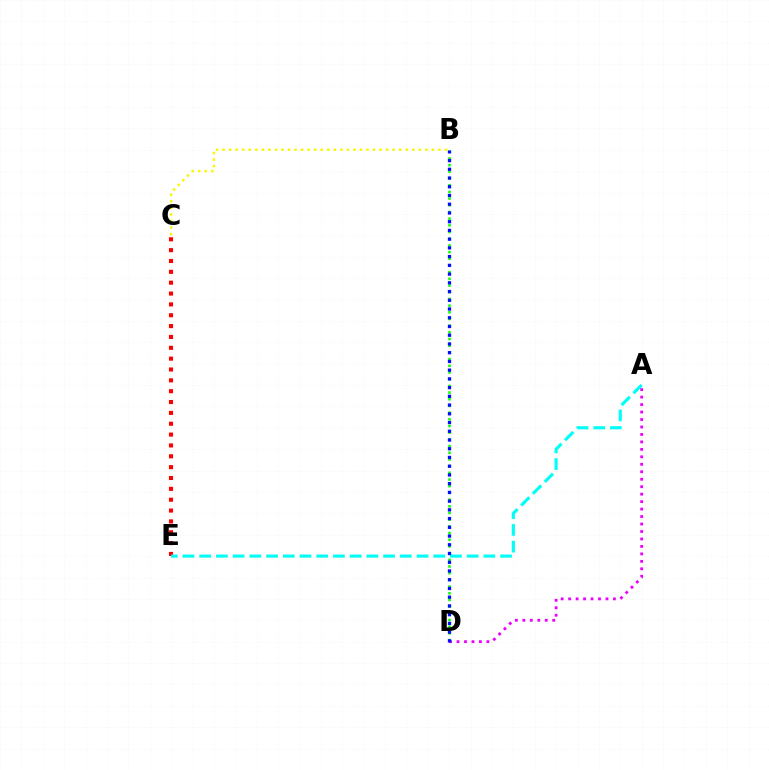{('C', 'E'): [{'color': '#ff0000', 'line_style': 'dotted', 'thickness': 2.95}], ('B', 'D'): [{'color': '#08ff00', 'line_style': 'dotted', 'thickness': 1.82}, {'color': '#0010ff', 'line_style': 'dotted', 'thickness': 2.37}], ('A', 'E'): [{'color': '#00fff6', 'line_style': 'dashed', 'thickness': 2.27}], ('A', 'D'): [{'color': '#ee00ff', 'line_style': 'dotted', 'thickness': 2.03}], ('B', 'C'): [{'color': '#fcf500', 'line_style': 'dotted', 'thickness': 1.78}]}